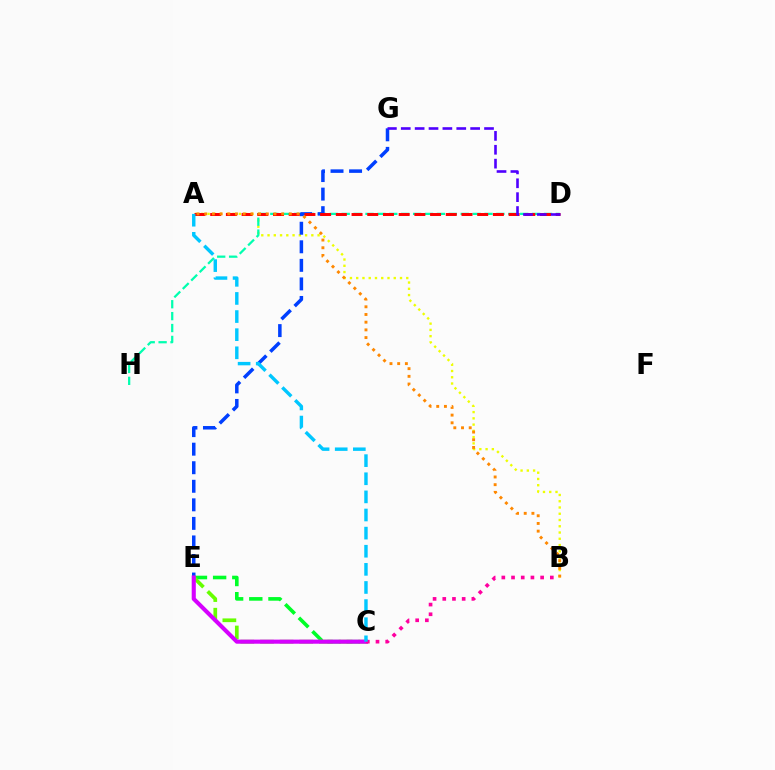{('A', 'B'): [{'color': '#eeff00', 'line_style': 'dotted', 'thickness': 1.7}, {'color': '#ff8800', 'line_style': 'dotted', 'thickness': 2.09}], ('D', 'H'): [{'color': '#00ffaf', 'line_style': 'dashed', 'thickness': 1.62}], ('E', 'G'): [{'color': '#003fff', 'line_style': 'dashed', 'thickness': 2.52}], ('C', 'E'): [{'color': '#00ff27', 'line_style': 'dashed', 'thickness': 2.61}, {'color': '#66ff00', 'line_style': 'dashed', 'thickness': 2.67}, {'color': '#d600ff', 'line_style': 'solid', 'thickness': 2.95}], ('A', 'D'): [{'color': '#ff0000', 'line_style': 'dashed', 'thickness': 2.13}], ('B', 'C'): [{'color': '#ff00a0', 'line_style': 'dotted', 'thickness': 2.63}], ('A', 'C'): [{'color': '#00c7ff', 'line_style': 'dashed', 'thickness': 2.46}], ('D', 'G'): [{'color': '#4f00ff', 'line_style': 'dashed', 'thickness': 1.89}]}